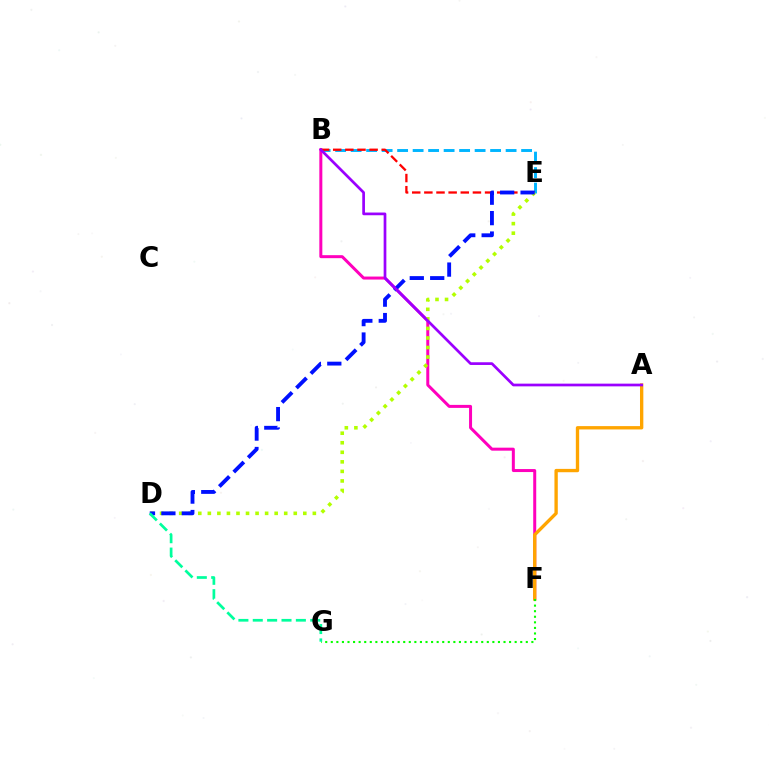{('B', 'E'): [{'color': '#00b5ff', 'line_style': 'dashed', 'thickness': 2.11}, {'color': '#ff0000', 'line_style': 'dashed', 'thickness': 1.65}], ('B', 'F'): [{'color': '#ff00bd', 'line_style': 'solid', 'thickness': 2.16}], ('A', 'F'): [{'color': '#ffa500', 'line_style': 'solid', 'thickness': 2.4}], ('F', 'G'): [{'color': '#08ff00', 'line_style': 'dotted', 'thickness': 1.51}], ('D', 'E'): [{'color': '#b3ff00', 'line_style': 'dotted', 'thickness': 2.59}, {'color': '#0010ff', 'line_style': 'dashed', 'thickness': 2.77}], ('D', 'G'): [{'color': '#00ff9d', 'line_style': 'dashed', 'thickness': 1.95}], ('A', 'B'): [{'color': '#9b00ff', 'line_style': 'solid', 'thickness': 1.95}]}